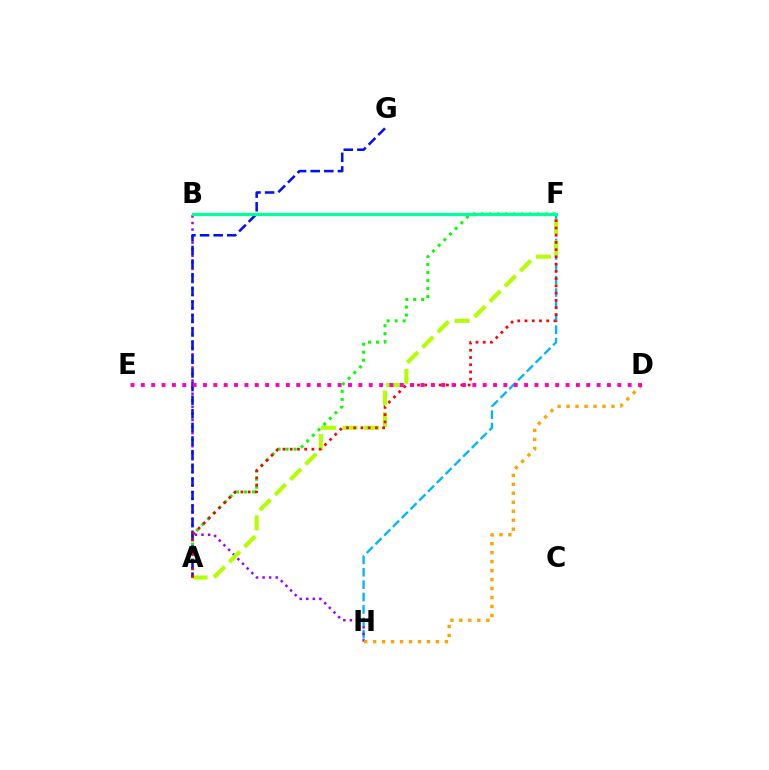{('A', 'F'): [{'color': '#08ff00', 'line_style': 'dotted', 'thickness': 2.17}, {'color': '#b3ff00', 'line_style': 'dashed', 'thickness': 2.93}, {'color': '#ff0000', 'line_style': 'dotted', 'thickness': 1.97}], ('F', 'H'): [{'color': '#00b5ff', 'line_style': 'dashed', 'thickness': 1.68}], ('B', 'H'): [{'color': '#9b00ff', 'line_style': 'dotted', 'thickness': 1.78}], ('A', 'G'): [{'color': '#0010ff', 'line_style': 'dashed', 'thickness': 1.85}], ('D', 'H'): [{'color': '#ffa500', 'line_style': 'dotted', 'thickness': 2.44}], ('D', 'E'): [{'color': '#ff00bd', 'line_style': 'dotted', 'thickness': 2.81}], ('B', 'F'): [{'color': '#00ff9d', 'line_style': 'solid', 'thickness': 2.3}]}